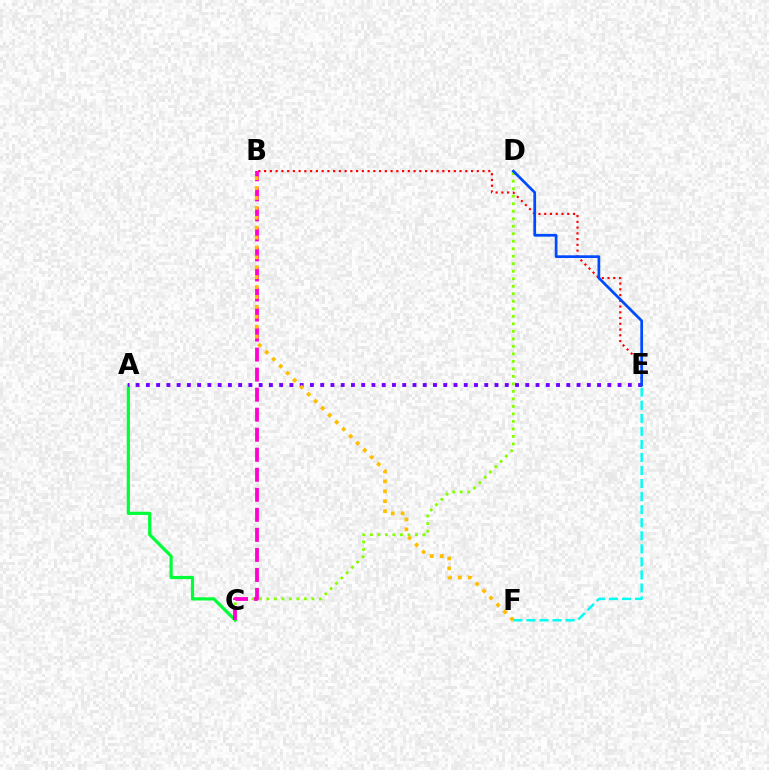{('E', 'F'): [{'color': '#00fff6', 'line_style': 'dashed', 'thickness': 1.77}], ('B', 'E'): [{'color': '#ff0000', 'line_style': 'dotted', 'thickness': 1.56}], ('A', 'C'): [{'color': '#00ff39', 'line_style': 'solid', 'thickness': 2.31}], ('C', 'D'): [{'color': '#84ff00', 'line_style': 'dotted', 'thickness': 2.04}], ('A', 'E'): [{'color': '#7200ff', 'line_style': 'dotted', 'thickness': 2.79}], ('B', 'C'): [{'color': '#ff00cf', 'line_style': 'dashed', 'thickness': 2.72}], ('B', 'F'): [{'color': '#ffbd00', 'line_style': 'dotted', 'thickness': 2.69}], ('D', 'E'): [{'color': '#004bff', 'line_style': 'solid', 'thickness': 1.97}]}